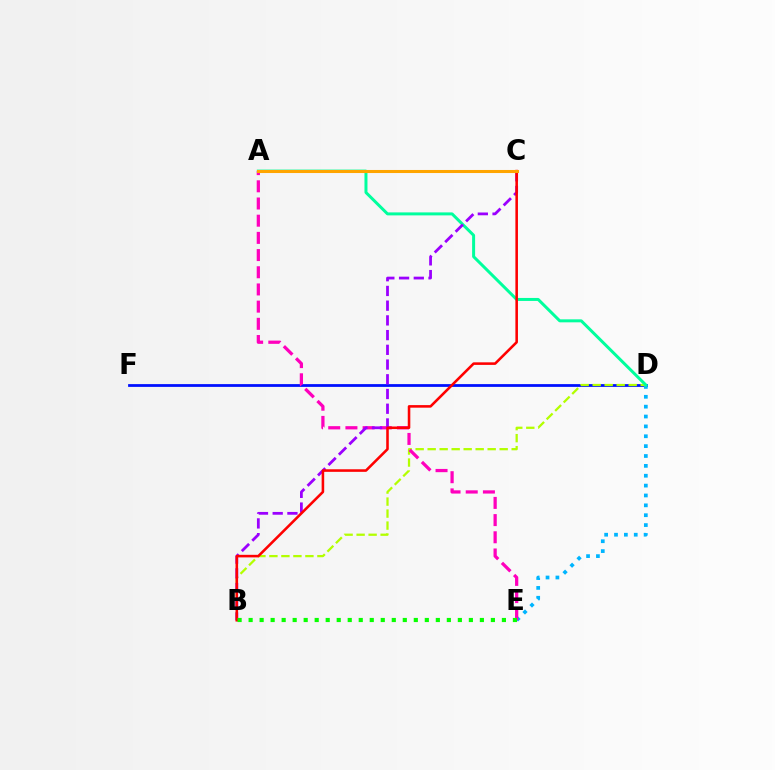{('D', 'F'): [{'color': '#0010ff', 'line_style': 'solid', 'thickness': 2.0}], ('D', 'E'): [{'color': '#00b5ff', 'line_style': 'dotted', 'thickness': 2.68}], ('B', 'D'): [{'color': '#b3ff00', 'line_style': 'dashed', 'thickness': 1.63}], ('A', 'D'): [{'color': '#00ff9d', 'line_style': 'solid', 'thickness': 2.15}], ('A', 'E'): [{'color': '#ff00bd', 'line_style': 'dashed', 'thickness': 2.34}], ('B', 'C'): [{'color': '#9b00ff', 'line_style': 'dashed', 'thickness': 2.0}, {'color': '#ff0000', 'line_style': 'solid', 'thickness': 1.85}], ('B', 'E'): [{'color': '#08ff00', 'line_style': 'dotted', 'thickness': 2.99}], ('A', 'C'): [{'color': '#ffa500', 'line_style': 'solid', 'thickness': 2.2}]}